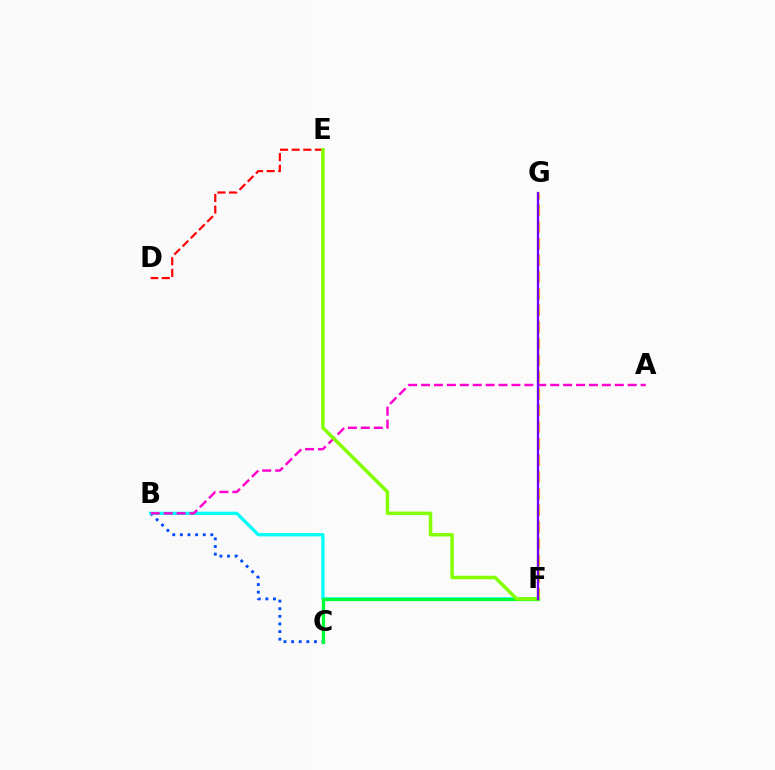{('D', 'E'): [{'color': '#ff0000', 'line_style': 'dashed', 'thickness': 1.58}], ('F', 'G'): [{'color': '#ffbd00', 'line_style': 'dashed', 'thickness': 2.26}, {'color': '#7200ff', 'line_style': 'solid', 'thickness': 1.64}], ('B', 'C'): [{'color': '#004bff', 'line_style': 'dotted', 'thickness': 2.07}], ('B', 'F'): [{'color': '#00fff6', 'line_style': 'solid', 'thickness': 2.37}], ('A', 'B'): [{'color': '#ff00cf', 'line_style': 'dashed', 'thickness': 1.75}], ('C', 'F'): [{'color': '#00ff39', 'line_style': 'solid', 'thickness': 2.36}], ('E', 'F'): [{'color': '#84ff00', 'line_style': 'solid', 'thickness': 2.51}]}